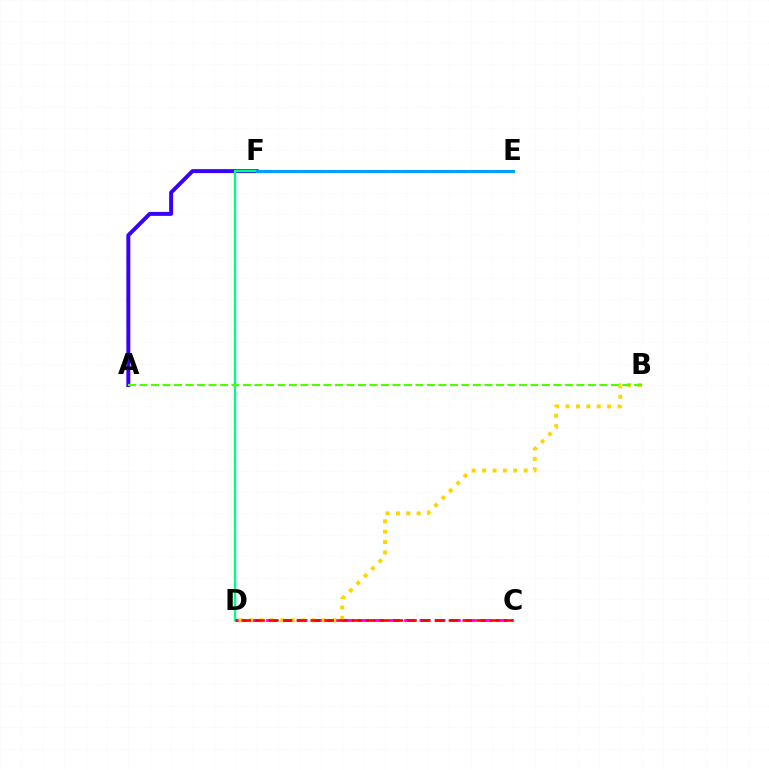{('C', 'D'): [{'color': '#ff00ed', 'line_style': 'dashed', 'thickness': 2.08}, {'color': '#ff0000', 'line_style': 'dashed', 'thickness': 1.88}], ('A', 'F'): [{'color': '#3700ff', 'line_style': 'solid', 'thickness': 2.85}], ('D', 'F'): [{'color': '#00ff86', 'line_style': 'solid', 'thickness': 1.75}], ('B', 'D'): [{'color': '#ffd500', 'line_style': 'dotted', 'thickness': 2.82}], ('E', 'F'): [{'color': '#009eff', 'line_style': 'solid', 'thickness': 2.14}], ('A', 'B'): [{'color': '#4fff00', 'line_style': 'dashed', 'thickness': 1.56}]}